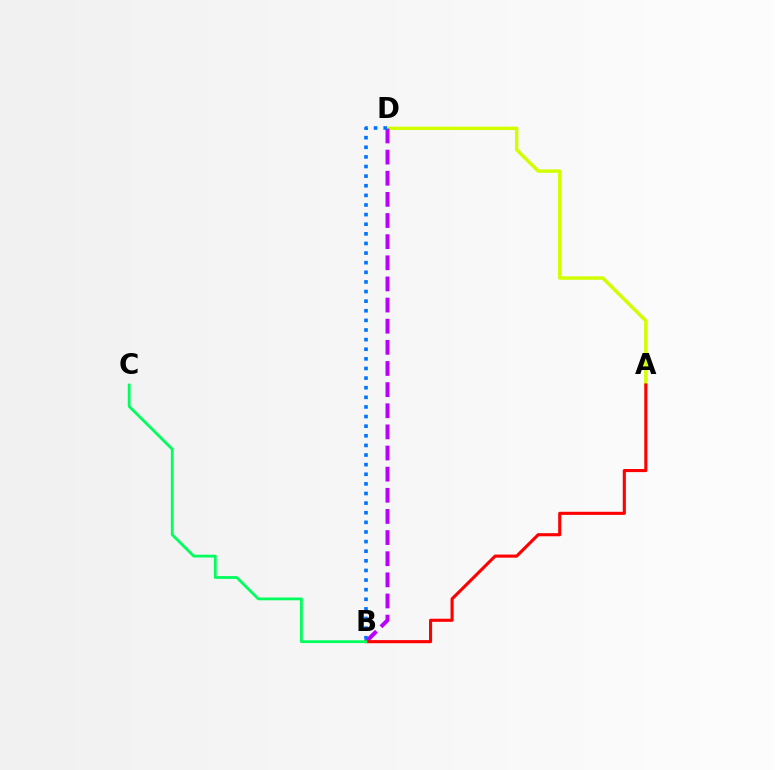{('A', 'D'): [{'color': '#d1ff00', 'line_style': 'solid', 'thickness': 2.48}], ('B', 'D'): [{'color': '#b900ff', 'line_style': 'dashed', 'thickness': 2.87}, {'color': '#0074ff', 'line_style': 'dotted', 'thickness': 2.61}], ('A', 'B'): [{'color': '#ff0000', 'line_style': 'solid', 'thickness': 2.23}], ('B', 'C'): [{'color': '#00ff5c', 'line_style': 'solid', 'thickness': 2.0}]}